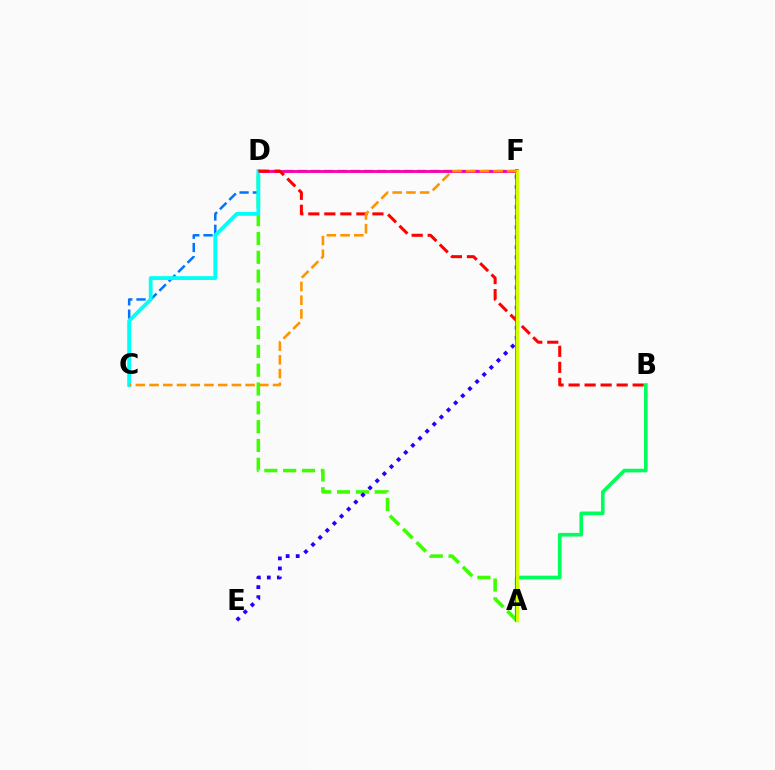{('C', 'F'): [{'color': '#0074ff', 'line_style': 'dashed', 'thickness': 1.8}, {'color': '#ff9400', 'line_style': 'dashed', 'thickness': 1.86}], ('A', 'D'): [{'color': '#3dff00', 'line_style': 'dashed', 'thickness': 2.56}], ('E', 'F'): [{'color': '#2500ff', 'line_style': 'dotted', 'thickness': 2.73}], ('A', 'B'): [{'color': '#00ff5c', 'line_style': 'solid', 'thickness': 2.62}], ('D', 'F'): [{'color': '#ff00ac', 'line_style': 'solid', 'thickness': 2.05}], ('A', 'F'): [{'color': '#b900ff', 'line_style': 'solid', 'thickness': 2.6}, {'color': '#d1ff00', 'line_style': 'solid', 'thickness': 2.46}], ('C', 'D'): [{'color': '#00fff6', 'line_style': 'solid', 'thickness': 2.75}], ('B', 'D'): [{'color': '#ff0000', 'line_style': 'dashed', 'thickness': 2.18}]}